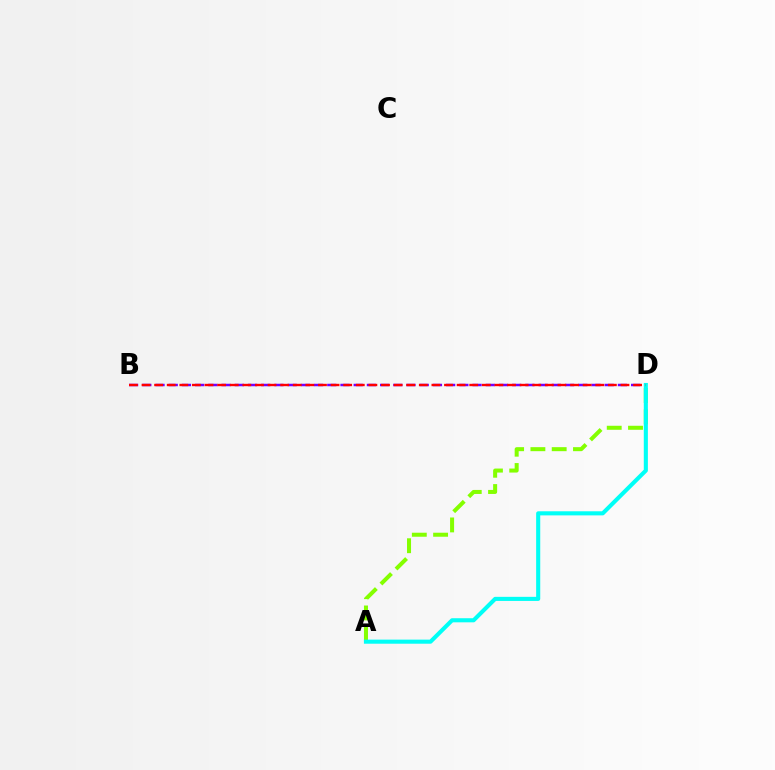{('B', 'D'): [{'color': '#7200ff', 'line_style': 'dashed', 'thickness': 1.79}, {'color': '#ff0000', 'line_style': 'dashed', 'thickness': 1.71}], ('A', 'D'): [{'color': '#84ff00', 'line_style': 'dashed', 'thickness': 2.89}, {'color': '#00fff6', 'line_style': 'solid', 'thickness': 2.95}]}